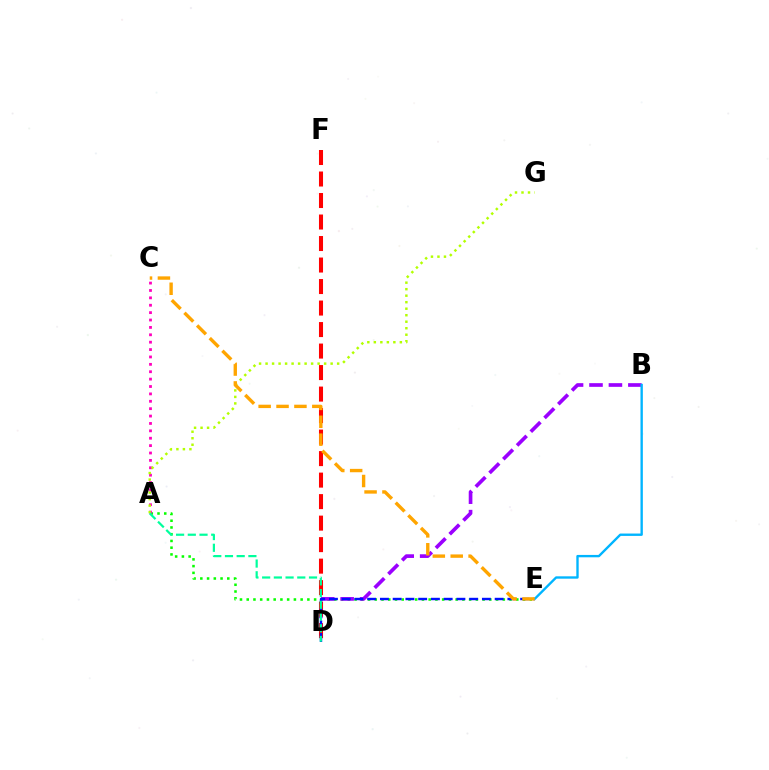{('A', 'E'): [{'color': '#08ff00', 'line_style': 'dotted', 'thickness': 1.83}], ('B', 'D'): [{'color': '#9b00ff', 'line_style': 'dashed', 'thickness': 2.64}], ('A', 'C'): [{'color': '#ff00bd', 'line_style': 'dotted', 'thickness': 2.01}], ('D', 'F'): [{'color': '#ff0000', 'line_style': 'dashed', 'thickness': 2.92}], ('D', 'E'): [{'color': '#0010ff', 'line_style': 'dashed', 'thickness': 1.73}], ('A', 'G'): [{'color': '#b3ff00', 'line_style': 'dotted', 'thickness': 1.77}], ('B', 'E'): [{'color': '#00b5ff', 'line_style': 'solid', 'thickness': 1.7}], ('A', 'D'): [{'color': '#00ff9d', 'line_style': 'dashed', 'thickness': 1.59}], ('C', 'E'): [{'color': '#ffa500', 'line_style': 'dashed', 'thickness': 2.43}]}